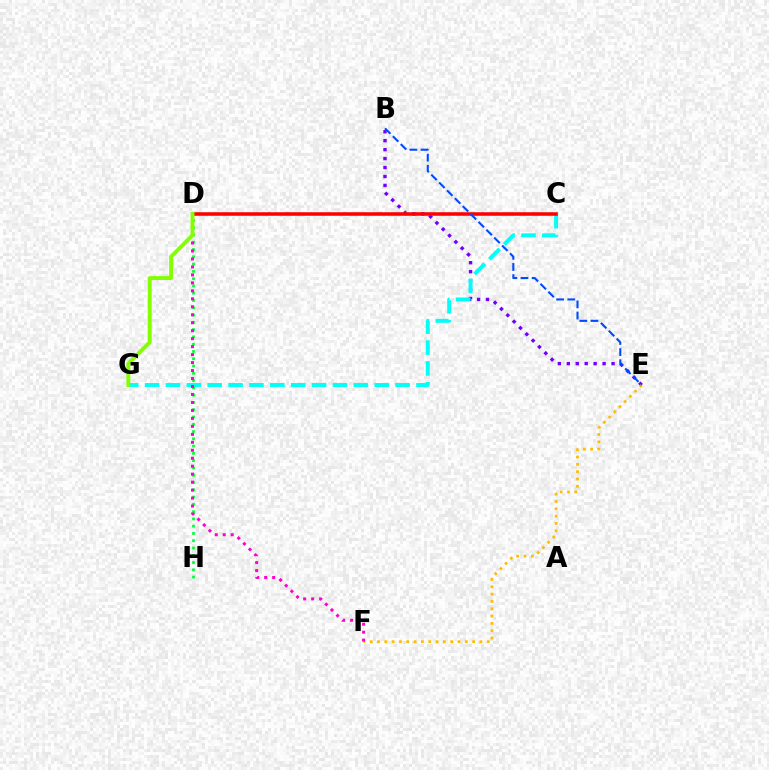{('B', 'E'): [{'color': '#7200ff', 'line_style': 'dotted', 'thickness': 2.43}, {'color': '#004bff', 'line_style': 'dashed', 'thickness': 1.51}], ('C', 'G'): [{'color': '#00fff6', 'line_style': 'dashed', 'thickness': 2.84}], ('C', 'D'): [{'color': '#ff0000', 'line_style': 'solid', 'thickness': 2.56}], ('E', 'F'): [{'color': '#ffbd00', 'line_style': 'dotted', 'thickness': 1.99}], ('D', 'H'): [{'color': '#00ff39', 'line_style': 'dotted', 'thickness': 1.98}], ('D', 'F'): [{'color': '#ff00cf', 'line_style': 'dotted', 'thickness': 2.17}], ('D', 'G'): [{'color': '#84ff00', 'line_style': 'solid', 'thickness': 2.82}]}